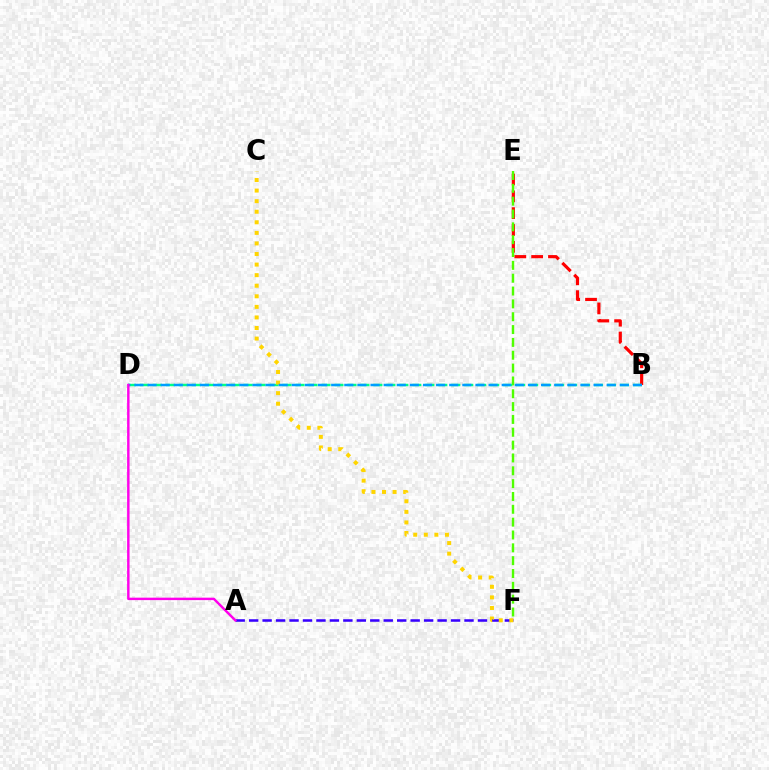{('B', 'E'): [{'color': '#ff0000', 'line_style': 'dashed', 'thickness': 2.29}], ('E', 'F'): [{'color': '#4fff00', 'line_style': 'dashed', 'thickness': 1.74}], ('A', 'F'): [{'color': '#3700ff', 'line_style': 'dashed', 'thickness': 1.83}], ('B', 'D'): [{'color': '#00ff86', 'line_style': 'dashed', 'thickness': 1.76}, {'color': '#009eff', 'line_style': 'dashed', 'thickness': 1.78}], ('C', 'F'): [{'color': '#ffd500', 'line_style': 'dotted', 'thickness': 2.87}], ('A', 'D'): [{'color': '#ff00ed', 'line_style': 'solid', 'thickness': 1.76}]}